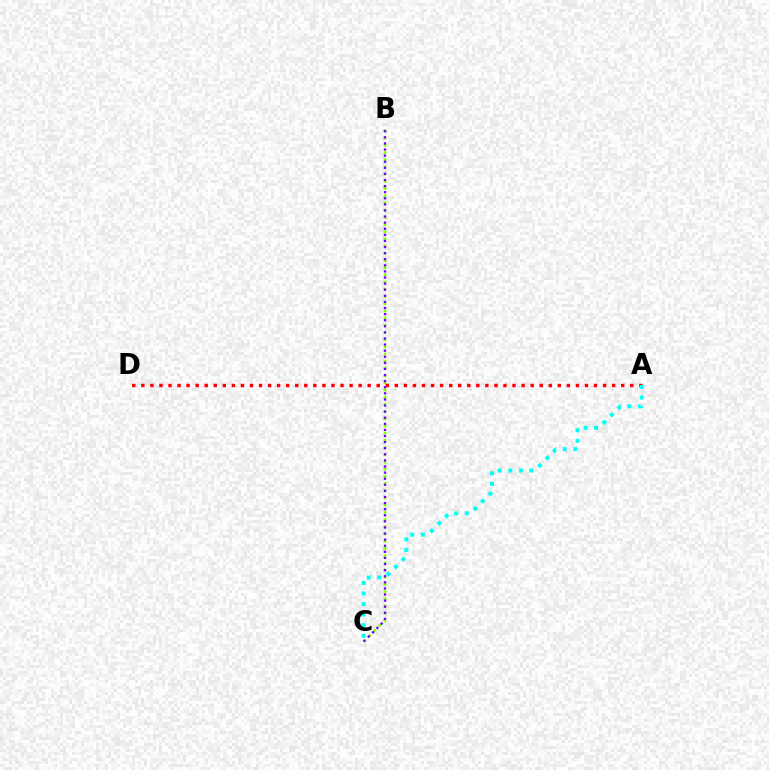{('B', 'C'): [{'color': '#84ff00', 'line_style': 'dotted', 'thickness': 1.96}, {'color': '#7200ff', 'line_style': 'dotted', 'thickness': 1.66}], ('A', 'D'): [{'color': '#ff0000', 'line_style': 'dotted', 'thickness': 2.46}], ('A', 'C'): [{'color': '#00fff6', 'line_style': 'dotted', 'thickness': 2.87}]}